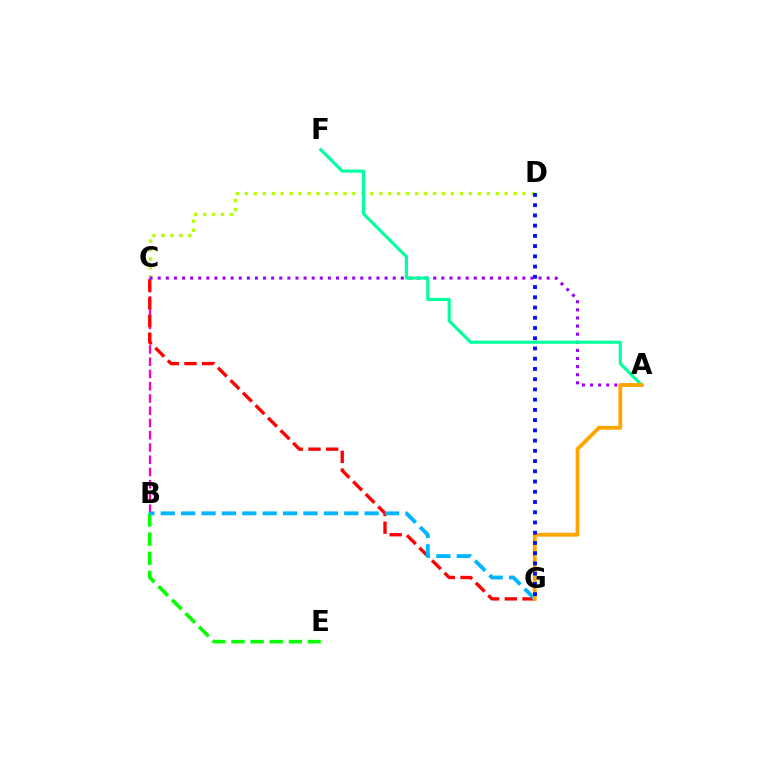{('B', 'E'): [{'color': '#08ff00', 'line_style': 'dashed', 'thickness': 2.6}], ('B', 'C'): [{'color': '#ff00bd', 'line_style': 'dashed', 'thickness': 1.66}], ('C', 'D'): [{'color': '#b3ff00', 'line_style': 'dotted', 'thickness': 2.43}], ('C', 'G'): [{'color': '#ff0000', 'line_style': 'dashed', 'thickness': 2.41}], ('A', 'C'): [{'color': '#9b00ff', 'line_style': 'dotted', 'thickness': 2.2}], ('B', 'G'): [{'color': '#00b5ff', 'line_style': 'dashed', 'thickness': 2.77}], ('A', 'F'): [{'color': '#00ff9d', 'line_style': 'solid', 'thickness': 2.25}], ('A', 'G'): [{'color': '#ffa500', 'line_style': 'solid', 'thickness': 2.75}], ('D', 'G'): [{'color': '#0010ff', 'line_style': 'dotted', 'thickness': 2.78}]}